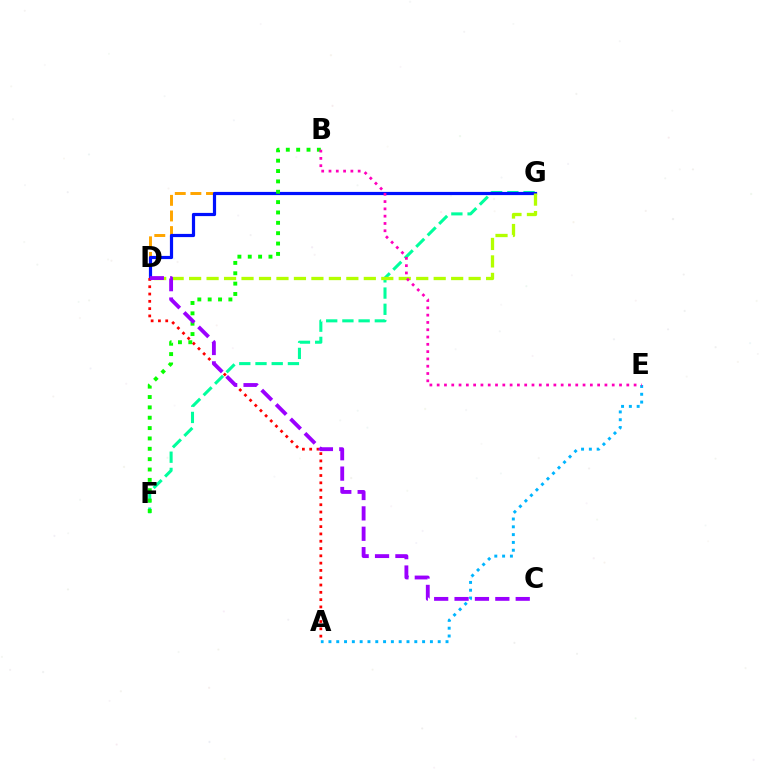{('D', 'G'): [{'color': '#ffa500', 'line_style': 'dashed', 'thickness': 2.12}, {'color': '#0010ff', 'line_style': 'solid', 'thickness': 2.3}, {'color': '#b3ff00', 'line_style': 'dashed', 'thickness': 2.37}], ('F', 'G'): [{'color': '#00ff9d', 'line_style': 'dashed', 'thickness': 2.2}], ('A', 'D'): [{'color': '#ff0000', 'line_style': 'dotted', 'thickness': 1.98}], ('B', 'F'): [{'color': '#08ff00', 'line_style': 'dotted', 'thickness': 2.81}], ('A', 'E'): [{'color': '#00b5ff', 'line_style': 'dotted', 'thickness': 2.12}], ('B', 'E'): [{'color': '#ff00bd', 'line_style': 'dotted', 'thickness': 1.98}], ('C', 'D'): [{'color': '#9b00ff', 'line_style': 'dashed', 'thickness': 2.77}]}